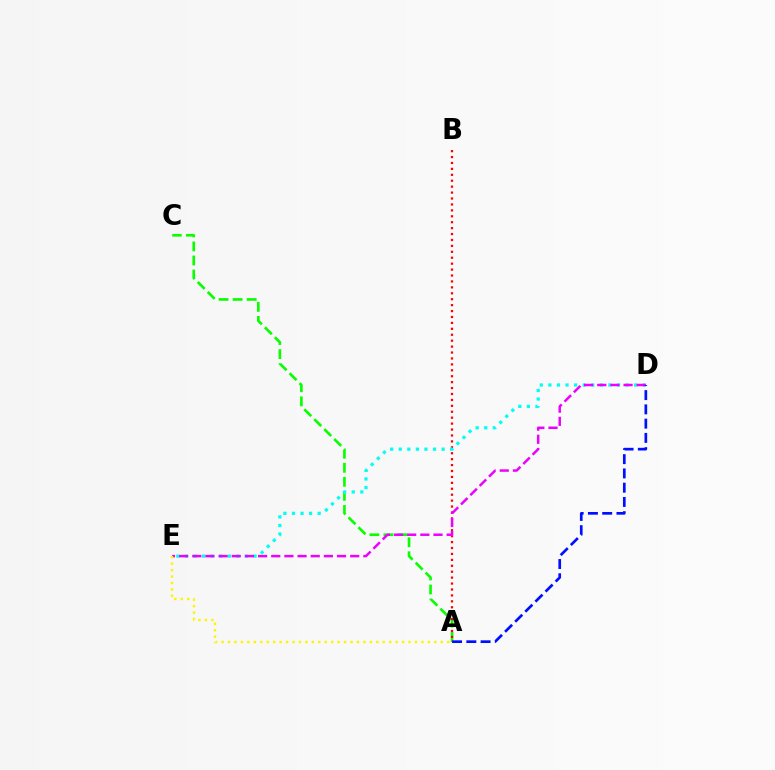{('A', 'C'): [{'color': '#08ff00', 'line_style': 'dashed', 'thickness': 1.91}], ('A', 'B'): [{'color': '#ff0000', 'line_style': 'dotted', 'thickness': 1.61}], ('D', 'E'): [{'color': '#00fff6', 'line_style': 'dotted', 'thickness': 2.33}, {'color': '#ee00ff', 'line_style': 'dashed', 'thickness': 1.79}], ('A', 'E'): [{'color': '#fcf500', 'line_style': 'dotted', 'thickness': 1.75}], ('A', 'D'): [{'color': '#0010ff', 'line_style': 'dashed', 'thickness': 1.94}]}